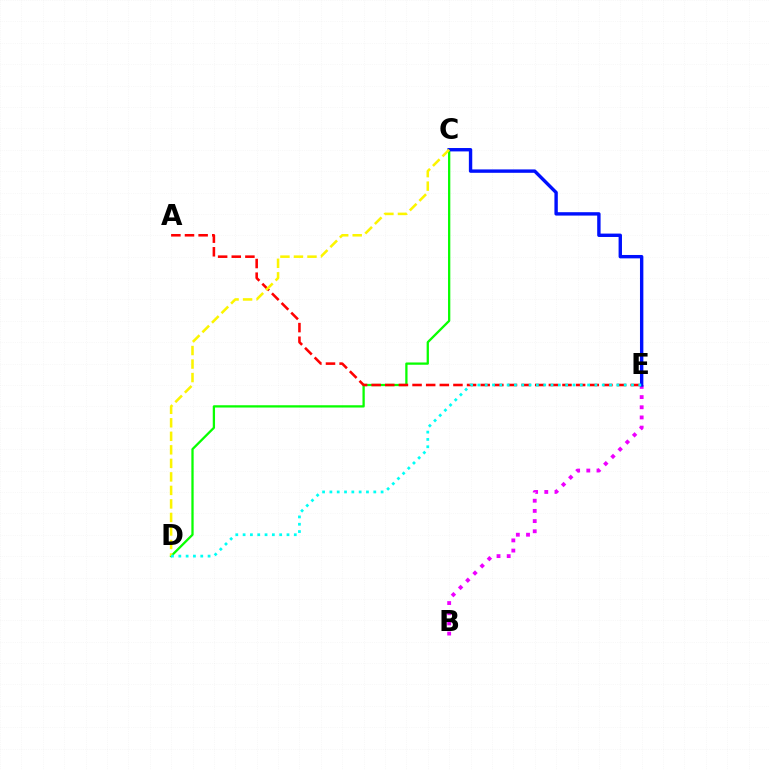{('B', 'E'): [{'color': '#ee00ff', 'line_style': 'dotted', 'thickness': 2.76}], ('C', 'D'): [{'color': '#08ff00', 'line_style': 'solid', 'thickness': 1.64}, {'color': '#fcf500', 'line_style': 'dashed', 'thickness': 1.84}], ('A', 'E'): [{'color': '#ff0000', 'line_style': 'dashed', 'thickness': 1.85}], ('C', 'E'): [{'color': '#0010ff', 'line_style': 'solid', 'thickness': 2.44}], ('D', 'E'): [{'color': '#00fff6', 'line_style': 'dotted', 'thickness': 1.99}]}